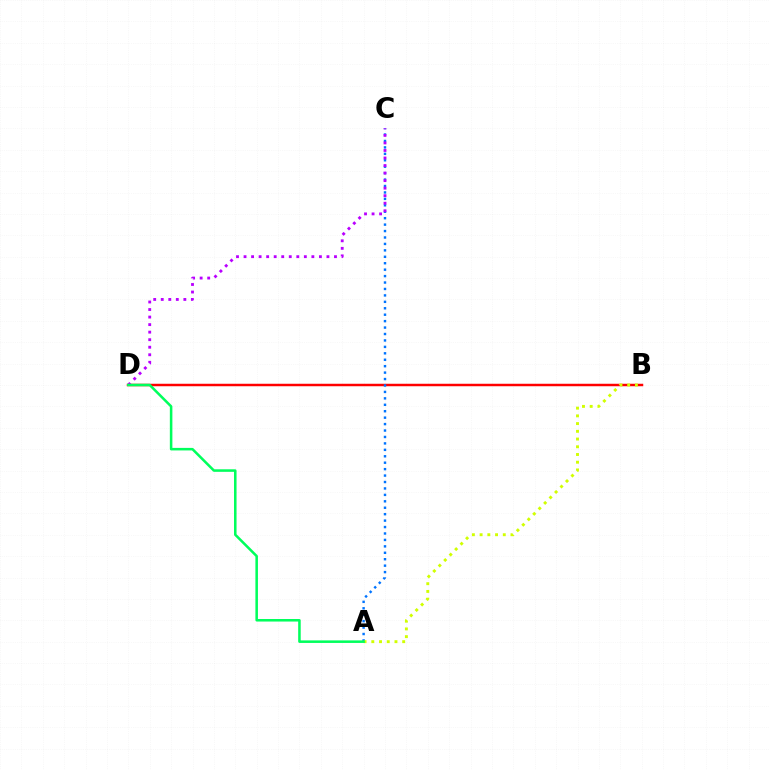{('B', 'D'): [{'color': '#ff0000', 'line_style': 'solid', 'thickness': 1.79}], ('A', 'C'): [{'color': '#0074ff', 'line_style': 'dotted', 'thickness': 1.75}], ('C', 'D'): [{'color': '#b900ff', 'line_style': 'dotted', 'thickness': 2.05}], ('A', 'B'): [{'color': '#d1ff00', 'line_style': 'dotted', 'thickness': 2.1}], ('A', 'D'): [{'color': '#00ff5c', 'line_style': 'solid', 'thickness': 1.83}]}